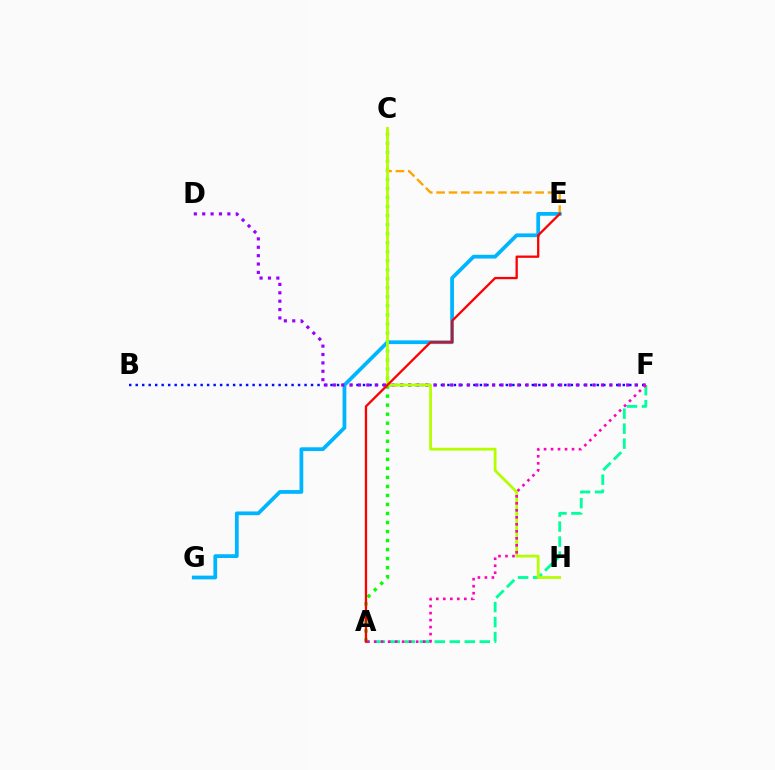{('A', 'C'): [{'color': '#08ff00', 'line_style': 'dotted', 'thickness': 2.45}], ('A', 'F'): [{'color': '#00ff9d', 'line_style': 'dashed', 'thickness': 2.04}, {'color': '#ff00bd', 'line_style': 'dotted', 'thickness': 1.9}], ('C', 'E'): [{'color': '#ffa500', 'line_style': 'dashed', 'thickness': 1.68}], ('B', 'F'): [{'color': '#0010ff', 'line_style': 'dotted', 'thickness': 1.76}], ('E', 'G'): [{'color': '#00b5ff', 'line_style': 'solid', 'thickness': 2.71}], ('D', 'F'): [{'color': '#9b00ff', 'line_style': 'dotted', 'thickness': 2.28}], ('C', 'H'): [{'color': '#b3ff00', 'line_style': 'solid', 'thickness': 1.99}], ('A', 'E'): [{'color': '#ff0000', 'line_style': 'solid', 'thickness': 1.66}]}